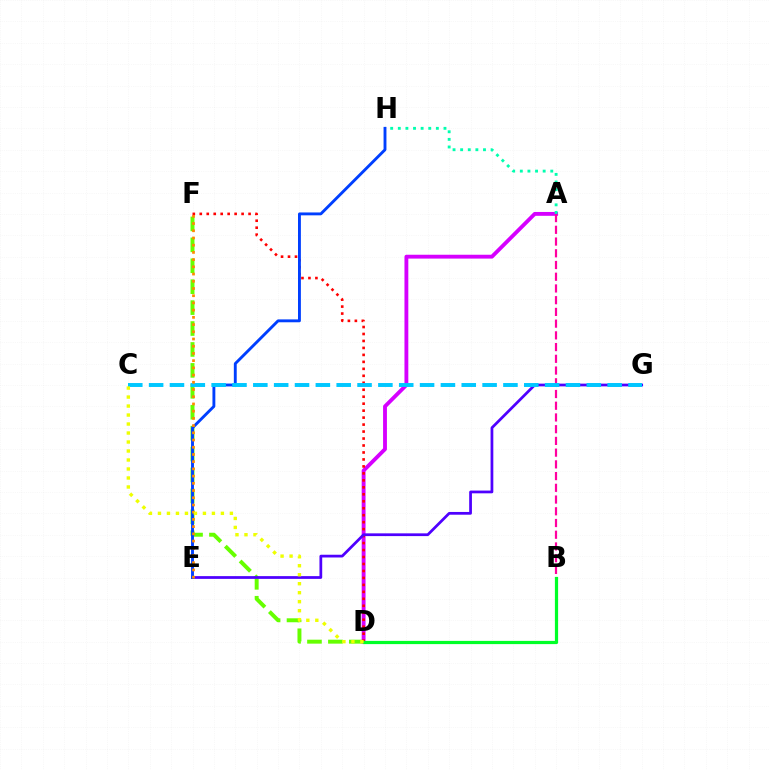{('D', 'F'): [{'color': '#66ff00', 'line_style': 'dashed', 'thickness': 2.84}, {'color': '#ff0000', 'line_style': 'dotted', 'thickness': 1.89}], ('A', 'D'): [{'color': '#d600ff', 'line_style': 'solid', 'thickness': 2.77}], ('A', 'H'): [{'color': '#00ffaf', 'line_style': 'dotted', 'thickness': 2.07}], ('A', 'B'): [{'color': '#ff00a0', 'line_style': 'dashed', 'thickness': 1.59}], ('E', 'G'): [{'color': '#4f00ff', 'line_style': 'solid', 'thickness': 1.98}], ('E', 'H'): [{'color': '#003fff', 'line_style': 'solid', 'thickness': 2.07}], ('C', 'G'): [{'color': '#00c7ff', 'line_style': 'dashed', 'thickness': 2.83}], ('B', 'D'): [{'color': '#00ff27', 'line_style': 'solid', 'thickness': 2.31}], ('E', 'F'): [{'color': '#ff8800', 'line_style': 'dotted', 'thickness': 1.96}], ('C', 'D'): [{'color': '#eeff00', 'line_style': 'dotted', 'thickness': 2.44}]}